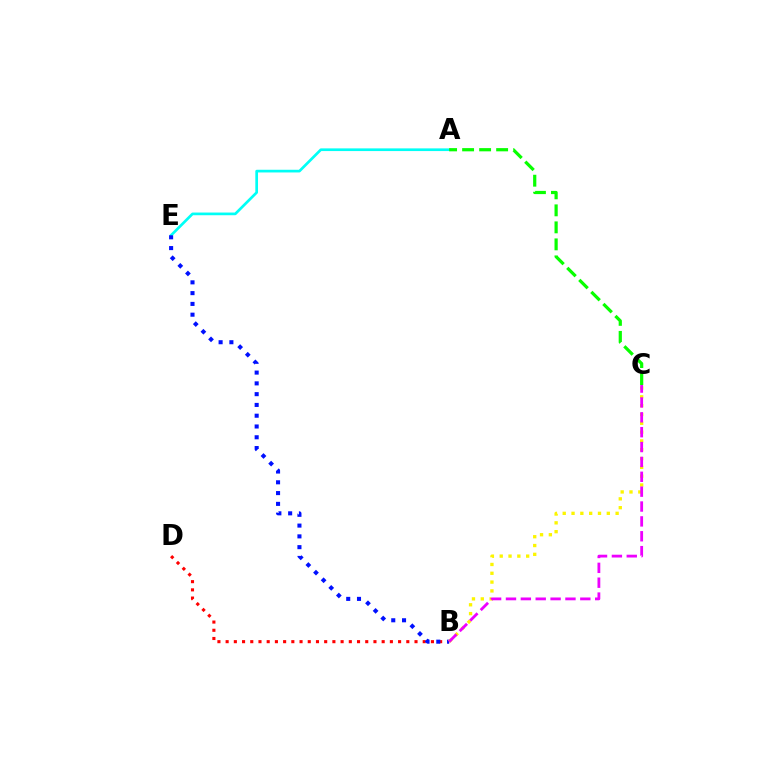{('A', 'E'): [{'color': '#00fff6', 'line_style': 'solid', 'thickness': 1.94}], ('B', 'D'): [{'color': '#ff0000', 'line_style': 'dotted', 'thickness': 2.23}], ('B', 'E'): [{'color': '#0010ff', 'line_style': 'dotted', 'thickness': 2.93}], ('B', 'C'): [{'color': '#fcf500', 'line_style': 'dotted', 'thickness': 2.4}, {'color': '#ee00ff', 'line_style': 'dashed', 'thickness': 2.02}], ('A', 'C'): [{'color': '#08ff00', 'line_style': 'dashed', 'thickness': 2.31}]}